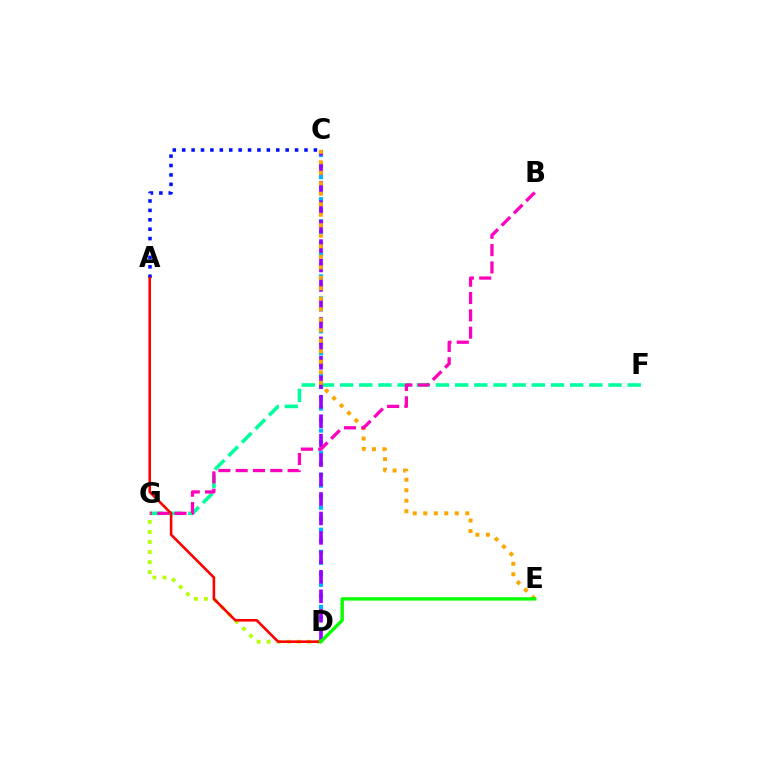{('C', 'D'): [{'color': '#00b5ff', 'line_style': 'dotted', 'thickness': 2.99}, {'color': '#9b00ff', 'line_style': 'dashed', 'thickness': 2.64}], ('F', 'G'): [{'color': '#00ff9d', 'line_style': 'dashed', 'thickness': 2.6}], ('C', 'E'): [{'color': '#ffa500', 'line_style': 'dotted', 'thickness': 2.85}], ('A', 'C'): [{'color': '#0010ff', 'line_style': 'dotted', 'thickness': 2.56}], ('B', 'G'): [{'color': '#ff00bd', 'line_style': 'dashed', 'thickness': 2.35}], ('D', 'G'): [{'color': '#b3ff00', 'line_style': 'dotted', 'thickness': 2.73}], ('A', 'D'): [{'color': '#ff0000', 'line_style': 'solid', 'thickness': 1.88}], ('D', 'E'): [{'color': '#08ff00', 'line_style': 'solid', 'thickness': 2.42}]}